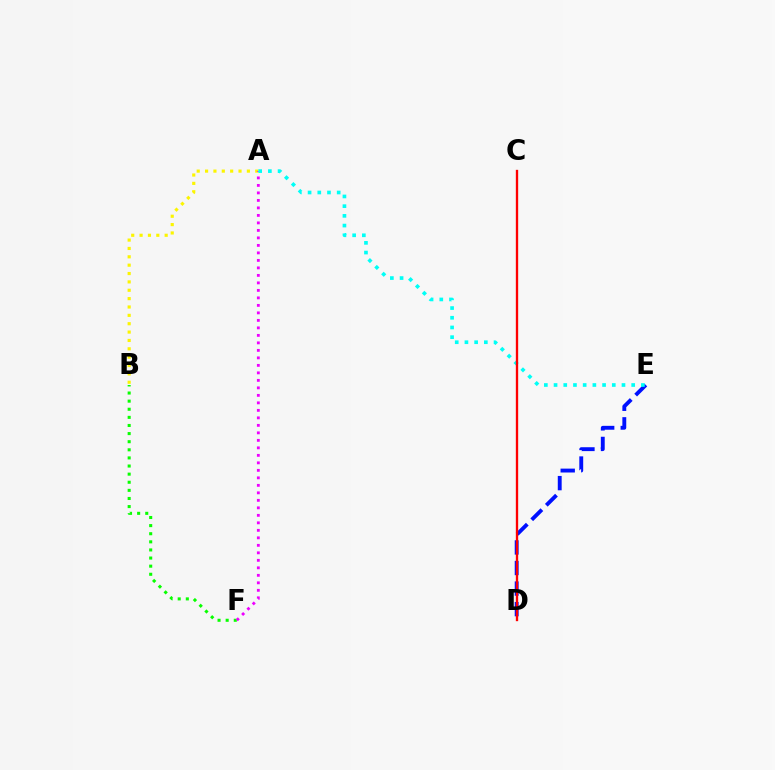{('A', 'B'): [{'color': '#fcf500', 'line_style': 'dotted', 'thickness': 2.27}], ('B', 'F'): [{'color': '#08ff00', 'line_style': 'dotted', 'thickness': 2.2}], ('A', 'F'): [{'color': '#ee00ff', 'line_style': 'dotted', 'thickness': 2.04}], ('D', 'E'): [{'color': '#0010ff', 'line_style': 'dashed', 'thickness': 2.79}], ('A', 'E'): [{'color': '#00fff6', 'line_style': 'dotted', 'thickness': 2.64}], ('C', 'D'): [{'color': '#ff0000', 'line_style': 'solid', 'thickness': 1.68}]}